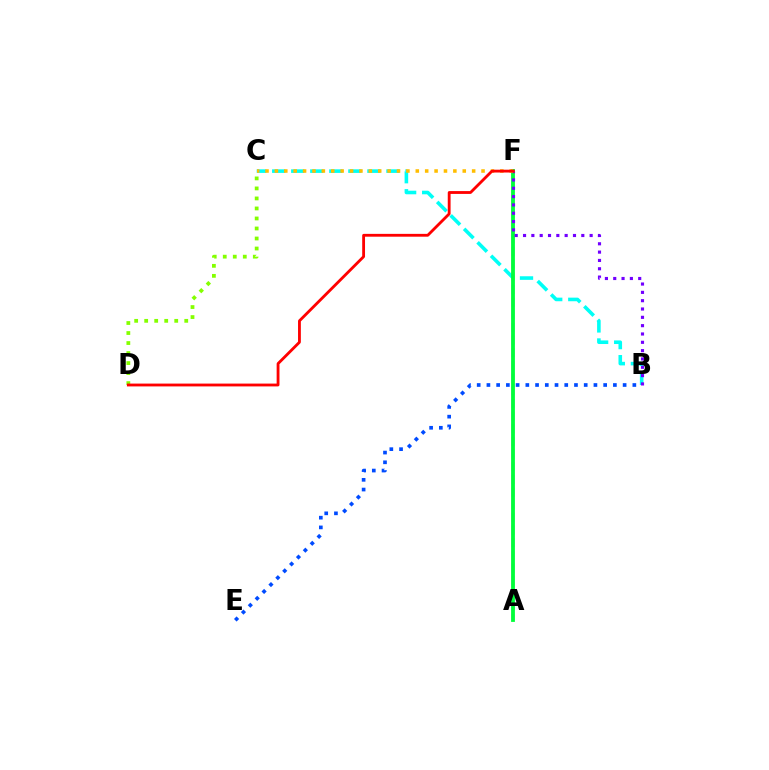{('B', 'E'): [{'color': '#004bff', 'line_style': 'dotted', 'thickness': 2.64}], ('B', 'C'): [{'color': '#00fff6', 'line_style': 'dashed', 'thickness': 2.59}], ('A', 'F'): [{'color': '#ff00cf', 'line_style': 'dashed', 'thickness': 1.72}, {'color': '#00ff39', 'line_style': 'solid', 'thickness': 2.74}], ('C', 'D'): [{'color': '#84ff00', 'line_style': 'dotted', 'thickness': 2.72}], ('B', 'F'): [{'color': '#7200ff', 'line_style': 'dotted', 'thickness': 2.26}], ('C', 'F'): [{'color': '#ffbd00', 'line_style': 'dotted', 'thickness': 2.55}], ('D', 'F'): [{'color': '#ff0000', 'line_style': 'solid', 'thickness': 2.03}]}